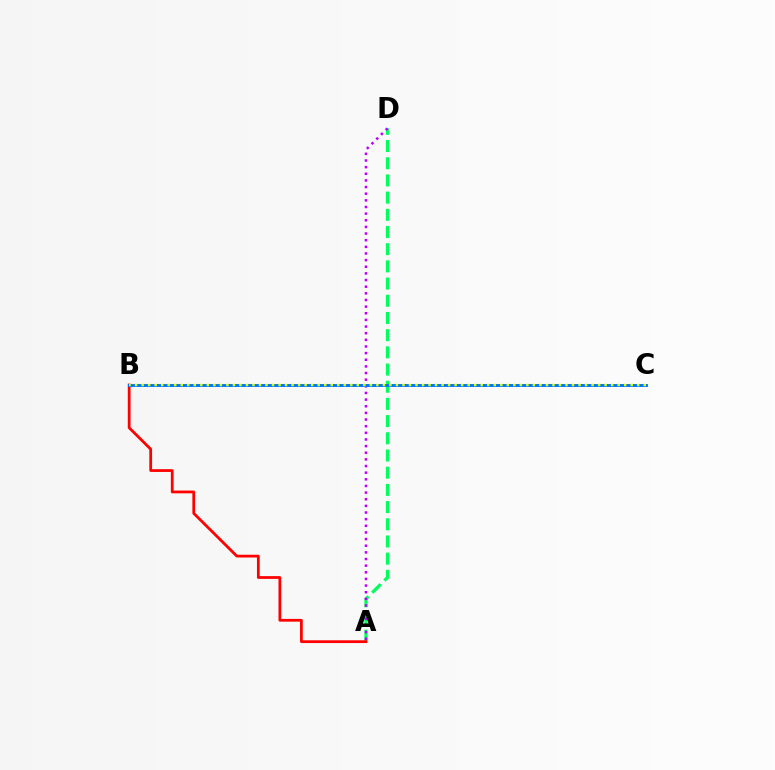{('A', 'D'): [{'color': '#00ff5c', 'line_style': 'dashed', 'thickness': 2.34}, {'color': '#b900ff', 'line_style': 'dotted', 'thickness': 1.8}], ('A', 'B'): [{'color': '#ff0000', 'line_style': 'solid', 'thickness': 1.99}], ('B', 'C'): [{'color': '#0074ff', 'line_style': 'solid', 'thickness': 2.07}, {'color': '#d1ff00', 'line_style': 'dotted', 'thickness': 1.77}]}